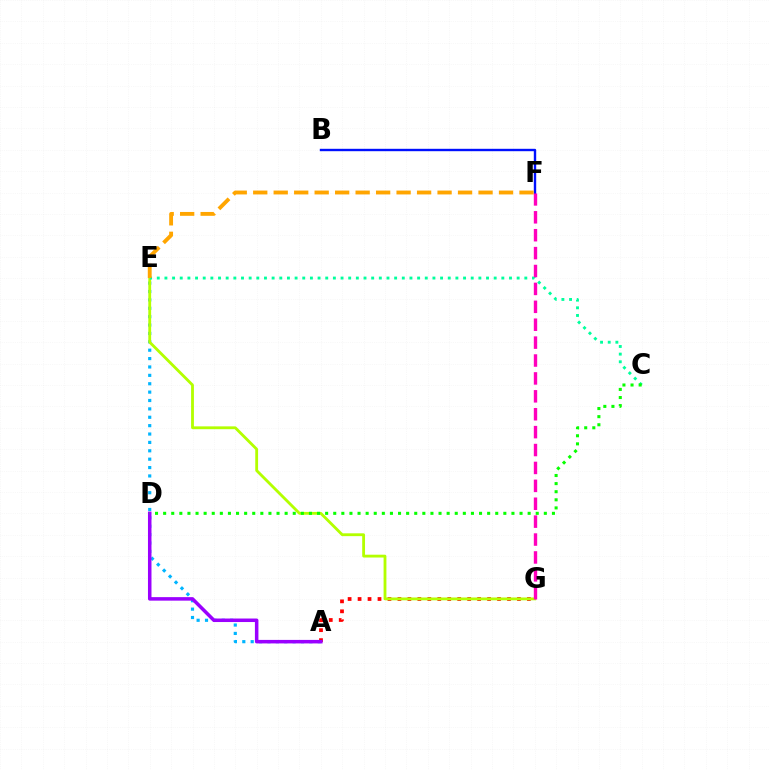{('A', 'G'): [{'color': '#ff0000', 'line_style': 'dotted', 'thickness': 2.71}], ('A', 'E'): [{'color': '#00b5ff', 'line_style': 'dotted', 'thickness': 2.28}], ('A', 'D'): [{'color': '#9b00ff', 'line_style': 'solid', 'thickness': 2.53}], ('B', 'F'): [{'color': '#0010ff', 'line_style': 'solid', 'thickness': 1.72}], ('E', 'G'): [{'color': '#b3ff00', 'line_style': 'solid', 'thickness': 2.03}], ('C', 'E'): [{'color': '#00ff9d', 'line_style': 'dotted', 'thickness': 2.08}], ('E', 'F'): [{'color': '#ffa500', 'line_style': 'dashed', 'thickness': 2.78}], ('C', 'D'): [{'color': '#08ff00', 'line_style': 'dotted', 'thickness': 2.2}], ('F', 'G'): [{'color': '#ff00bd', 'line_style': 'dashed', 'thickness': 2.43}]}